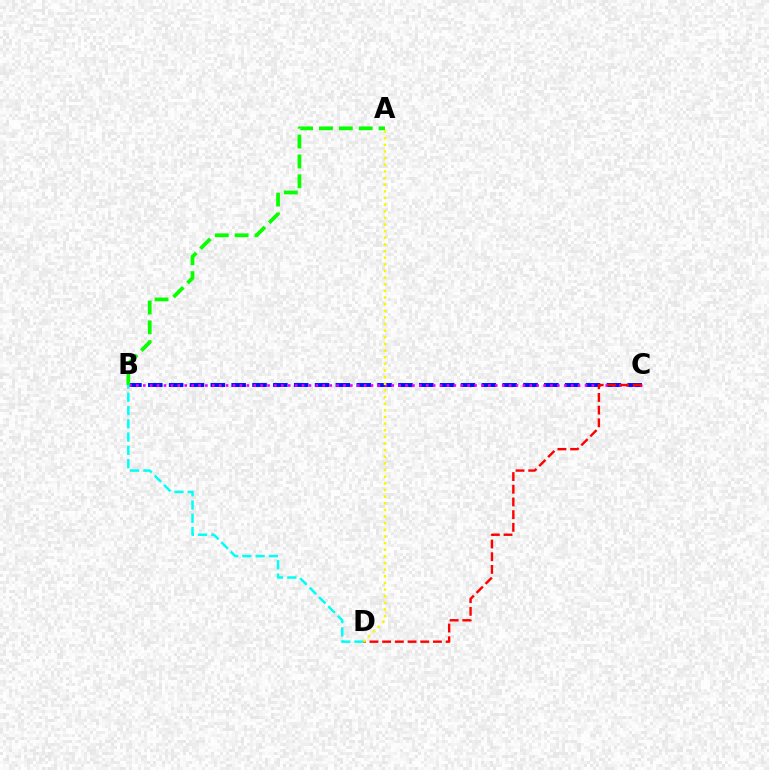{('B', 'C'): [{'color': '#0010ff', 'line_style': 'dashed', 'thickness': 2.83}, {'color': '#ee00ff', 'line_style': 'dotted', 'thickness': 1.88}], ('B', 'D'): [{'color': '#00fff6', 'line_style': 'dashed', 'thickness': 1.8}], ('C', 'D'): [{'color': '#ff0000', 'line_style': 'dashed', 'thickness': 1.72}], ('A', 'D'): [{'color': '#fcf500', 'line_style': 'dotted', 'thickness': 1.8}], ('A', 'B'): [{'color': '#08ff00', 'line_style': 'dashed', 'thickness': 2.7}]}